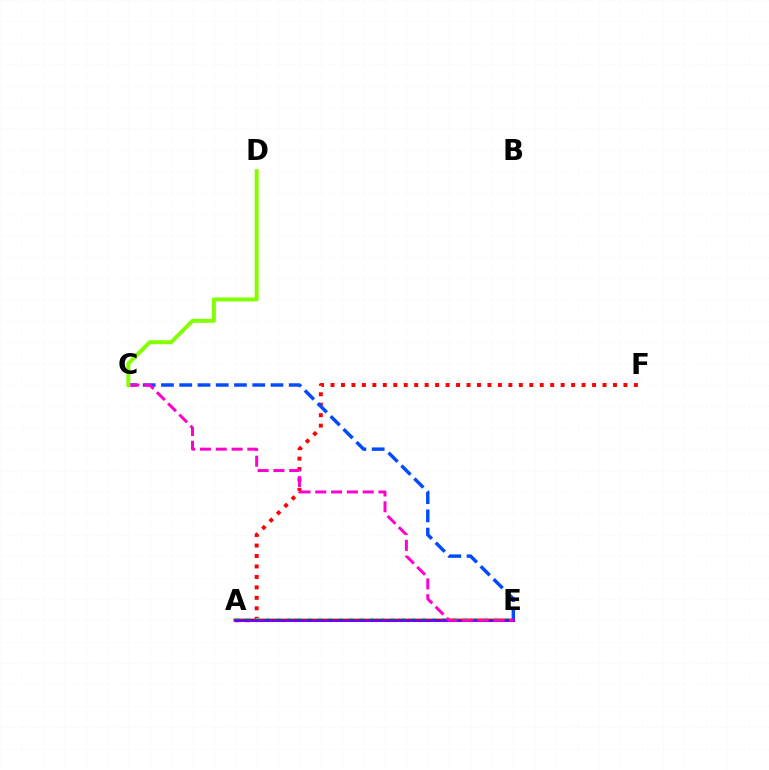{('A', 'E'): [{'color': '#ffbd00', 'line_style': 'solid', 'thickness': 2.92}, {'color': '#00fff6', 'line_style': 'dashed', 'thickness': 1.82}, {'color': '#00ff39', 'line_style': 'dotted', 'thickness': 2.82}, {'color': '#7200ff', 'line_style': 'solid', 'thickness': 2.14}], ('A', 'F'): [{'color': '#ff0000', 'line_style': 'dotted', 'thickness': 2.84}], ('C', 'E'): [{'color': '#004bff', 'line_style': 'dashed', 'thickness': 2.48}, {'color': '#ff00cf', 'line_style': 'dashed', 'thickness': 2.15}], ('C', 'D'): [{'color': '#84ff00', 'line_style': 'solid', 'thickness': 2.86}]}